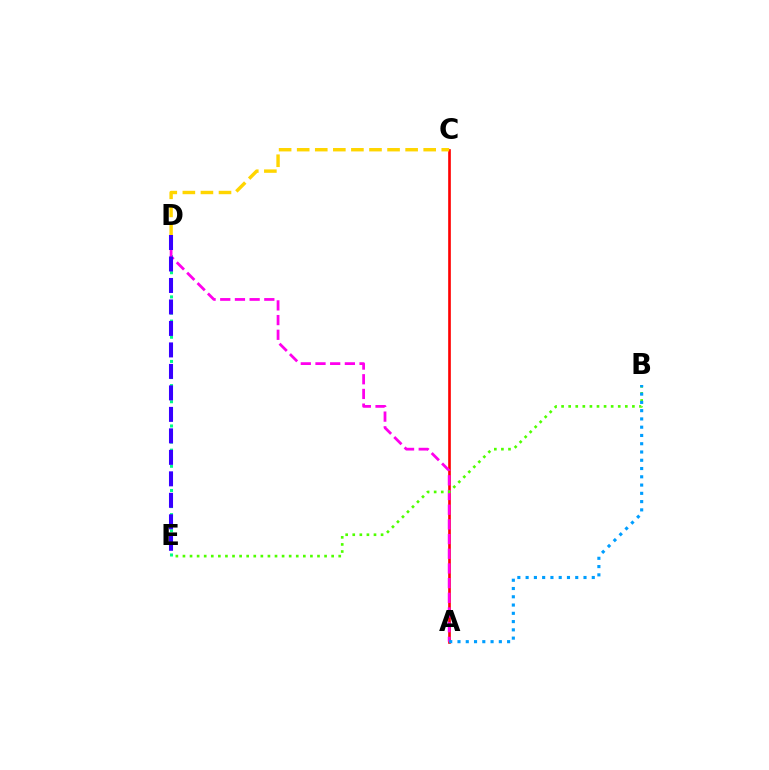{('A', 'C'): [{'color': '#ff0000', 'line_style': 'solid', 'thickness': 1.91}], ('C', 'D'): [{'color': '#ffd500', 'line_style': 'dashed', 'thickness': 2.46}], ('D', 'E'): [{'color': '#00ff86', 'line_style': 'dotted', 'thickness': 2.19}, {'color': '#3700ff', 'line_style': 'dashed', 'thickness': 2.92}], ('A', 'D'): [{'color': '#ff00ed', 'line_style': 'dashed', 'thickness': 2.0}], ('B', 'E'): [{'color': '#4fff00', 'line_style': 'dotted', 'thickness': 1.92}], ('A', 'B'): [{'color': '#009eff', 'line_style': 'dotted', 'thickness': 2.25}]}